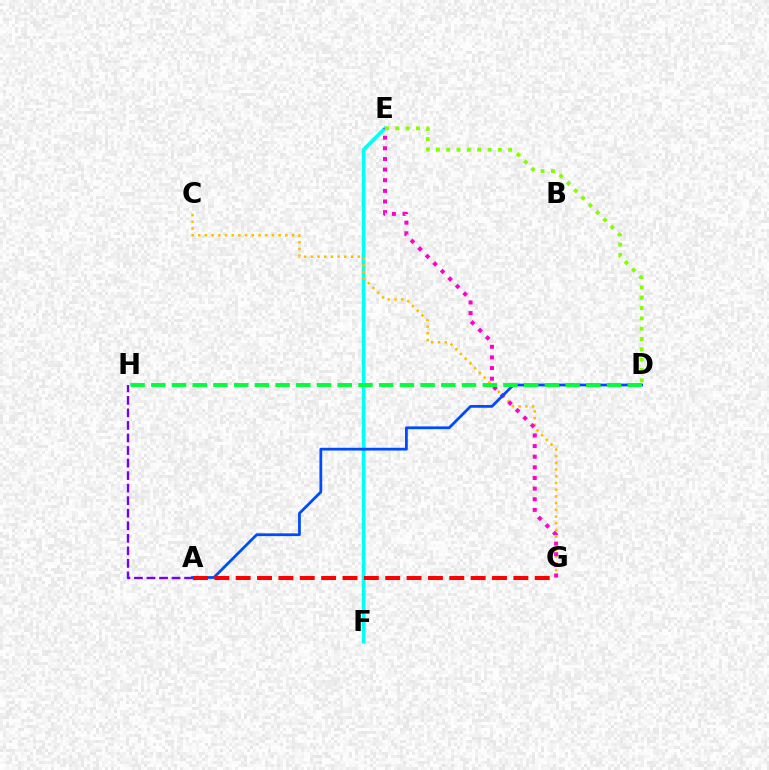{('A', 'H'): [{'color': '#7200ff', 'line_style': 'dashed', 'thickness': 1.7}], ('E', 'F'): [{'color': '#00fff6', 'line_style': 'solid', 'thickness': 2.65}], ('C', 'G'): [{'color': '#ffbd00', 'line_style': 'dotted', 'thickness': 1.82}], ('E', 'G'): [{'color': '#ff00cf', 'line_style': 'dotted', 'thickness': 2.89}], ('A', 'D'): [{'color': '#004bff', 'line_style': 'solid', 'thickness': 1.99}], ('A', 'G'): [{'color': '#ff0000', 'line_style': 'dashed', 'thickness': 2.9}], ('D', 'E'): [{'color': '#84ff00', 'line_style': 'dotted', 'thickness': 2.81}], ('D', 'H'): [{'color': '#00ff39', 'line_style': 'dashed', 'thickness': 2.81}]}